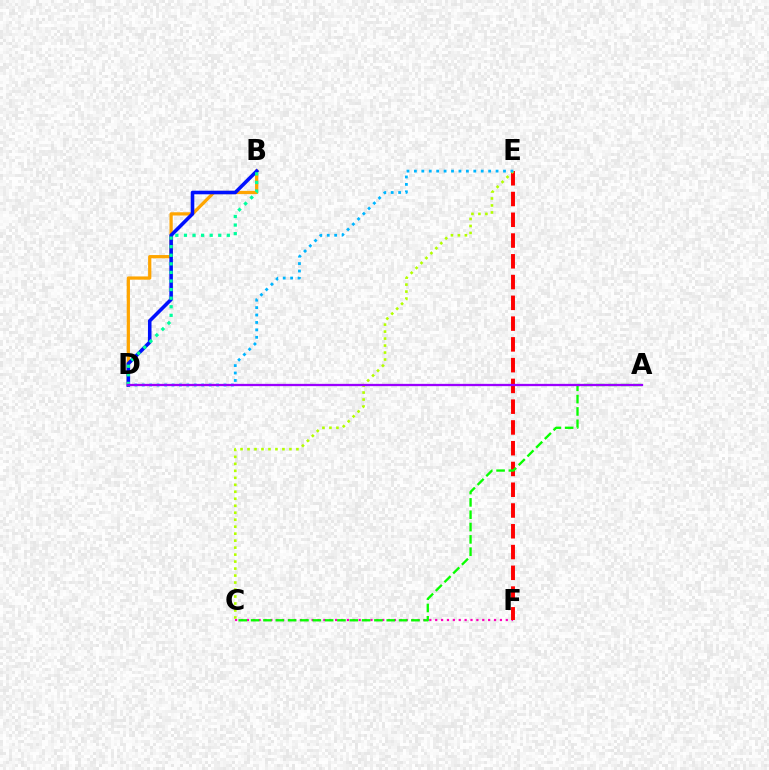{('B', 'D'): [{'color': '#ffa500', 'line_style': 'solid', 'thickness': 2.33}, {'color': '#0010ff', 'line_style': 'solid', 'thickness': 2.58}, {'color': '#00ff9d', 'line_style': 'dotted', 'thickness': 2.33}], ('C', 'F'): [{'color': '#ff00bd', 'line_style': 'dotted', 'thickness': 1.6}], ('E', 'F'): [{'color': '#ff0000', 'line_style': 'dashed', 'thickness': 2.82}], ('C', 'E'): [{'color': '#b3ff00', 'line_style': 'dotted', 'thickness': 1.9}], ('A', 'C'): [{'color': '#08ff00', 'line_style': 'dashed', 'thickness': 1.68}], ('D', 'E'): [{'color': '#00b5ff', 'line_style': 'dotted', 'thickness': 2.02}], ('A', 'D'): [{'color': '#9b00ff', 'line_style': 'solid', 'thickness': 1.65}]}